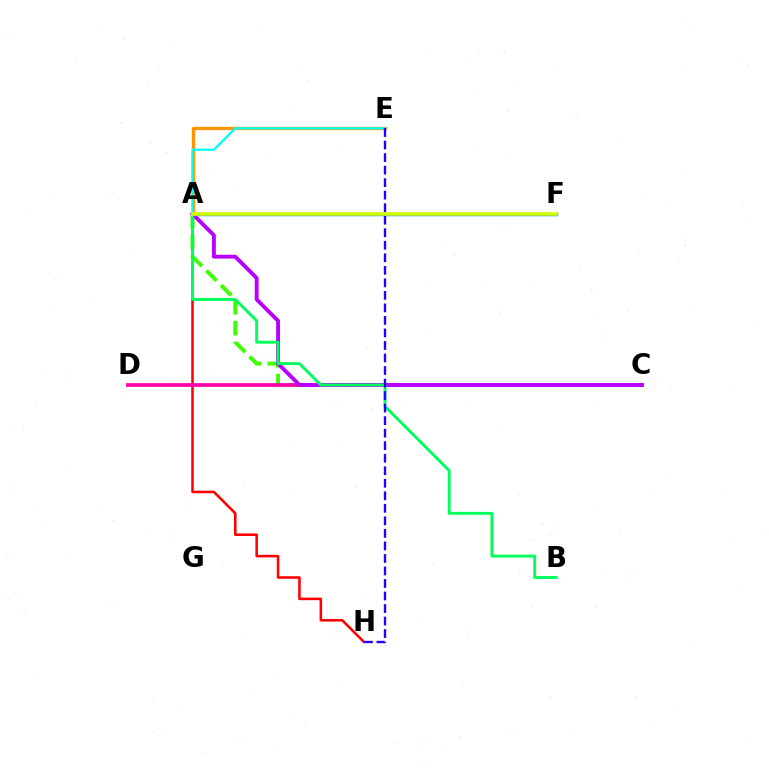{('A', 'E'): [{'color': '#ff9400', 'line_style': 'solid', 'thickness': 2.37}, {'color': '#00fff6', 'line_style': 'solid', 'thickness': 1.66}], ('A', 'C'): [{'color': '#3dff00', 'line_style': 'dashed', 'thickness': 2.82}, {'color': '#b900ff', 'line_style': 'solid', 'thickness': 2.8}], ('A', 'H'): [{'color': '#ff0000', 'line_style': 'solid', 'thickness': 1.85}], ('C', 'D'): [{'color': '#ff00ac', 'line_style': 'solid', 'thickness': 2.69}], ('A', 'F'): [{'color': '#0074ff', 'line_style': 'solid', 'thickness': 2.45}, {'color': '#d1ff00', 'line_style': 'solid', 'thickness': 2.61}], ('A', 'B'): [{'color': '#00ff5c', 'line_style': 'solid', 'thickness': 2.09}], ('E', 'H'): [{'color': '#2500ff', 'line_style': 'dashed', 'thickness': 1.7}]}